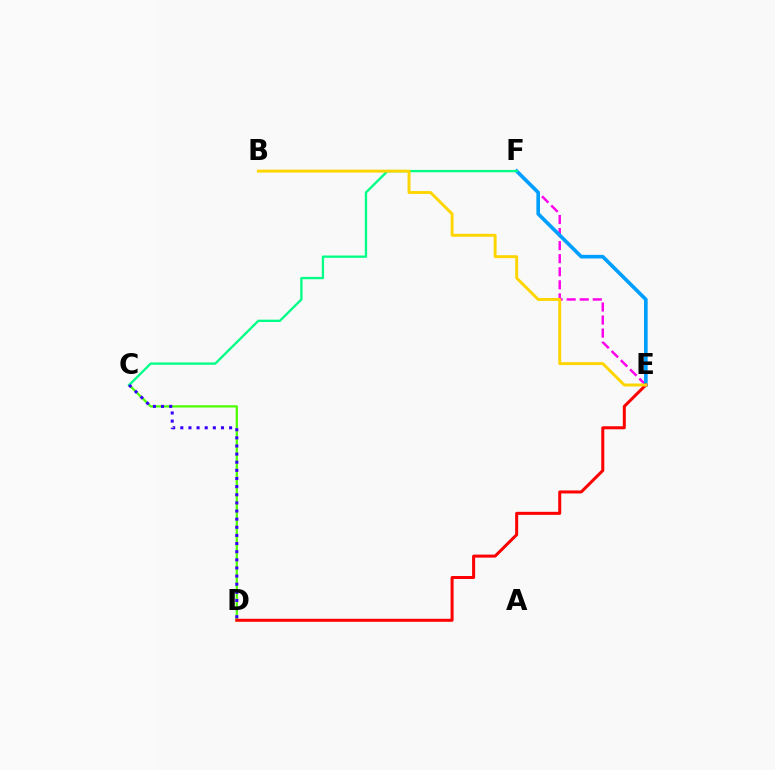{('C', 'D'): [{'color': '#4fff00', 'line_style': 'solid', 'thickness': 1.63}, {'color': '#3700ff', 'line_style': 'dotted', 'thickness': 2.21}], ('E', 'F'): [{'color': '#ff00ed', 'line_style': 'dashed', 'thickness': 1.77}, {'color': '#009eff', 'line_style': 'solid', 'thickness': 2.62}], ('C', 'F'): [{'color': '#00ff86', 'line_style': 'solid', 'thickness': 1.67}], ('D', 'E'): [{'color': '#ff0000', 'line_style': 'solid', 'thickness': 2.17}], ('B', 'E'): [{'color': '#ffd500', 'line_style': 'solid', 'thickness': 2.1}]}